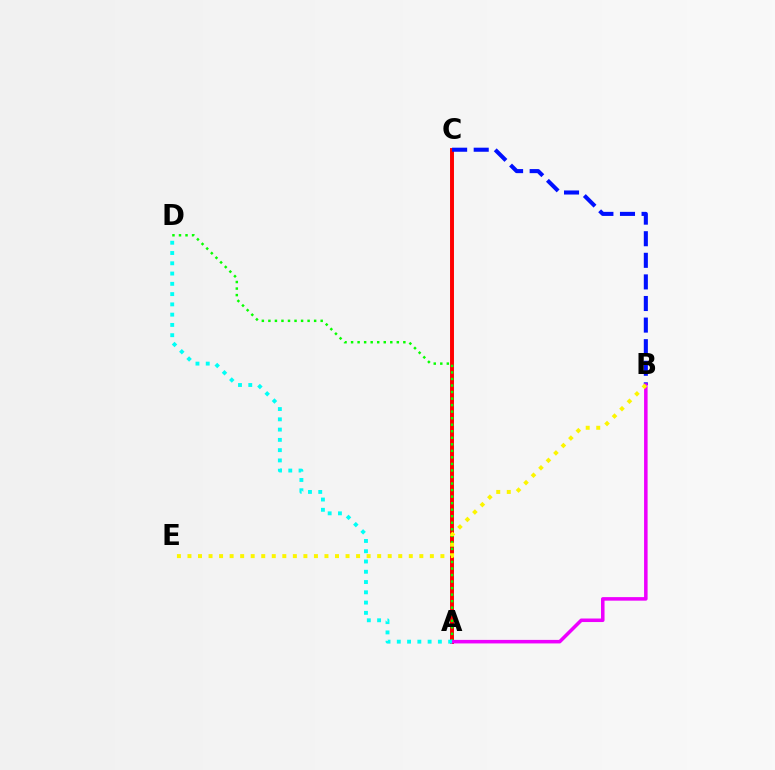{('A', 'C'): [{'color': '#ff0000', 'line_style': 'solid', 'thickness': 2.84}], ('A', 'D'): [{'color': '#08ff00', 'line_style': 'dotted', 'thickness': 1.78}, {'color': '#00fff6', 'line_style': 'dotted', 'thickness': 2.79}], ('B', 'C'): [{'color': '#0010ff', 'line_style': 'dashed', 'thickness': 2.93}], ('A', 'B'): [{'color': '#ee00ff', 'line_style': 'solid', 'thickness': 2.54}], ('B', 'E'): [{'color': '#fcf500', 'line_style': 'dotted', 'thickness': 2.86}]}